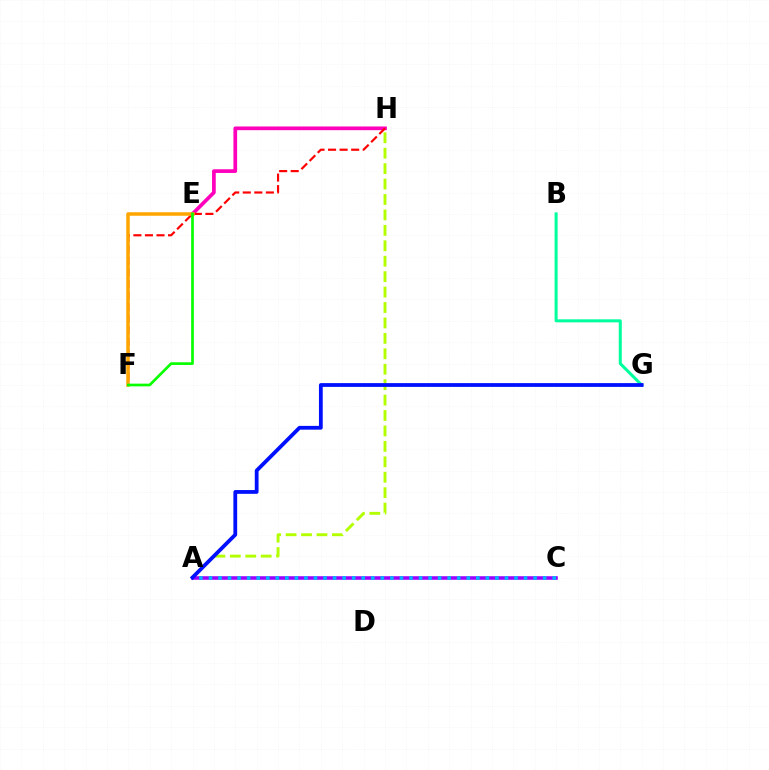{('E', 'H'): [{'color': '#ff00bd', 'line_style': 'solid', 'thickness': 2.66}], ('A', 'H'): [{'color': '#b3ff00', 'line_style': 'dashed', 'thickness': 2.1}], ('F', 'H'): [{'color': '#ff0000', 'line_style': 'dashed', 'thickness': 1.57}], ('E', 'F'): [{'color': '#ffa500', 'line_style': 'solid', 'thickness': 2.53}, {'color': '#08ff00', 'line_style': 'solid', 'thickness': 1.94}], ('B', 'G'): [{'color': '#00ff9d', 'line_style': 'solid', 'thickness': 2.18}], ('A', 'C'): [{'color': '#9b00ff', 'line_style': 'solid', 'thickness': 2.57}, {'color': '#00b5ff', 'line_style': 'dotted', 'thickness': 2.59}], ('A', 'G'): [{'color': '#0010ff', 'line_style': 'solid', 'thickness': 2.72}]}